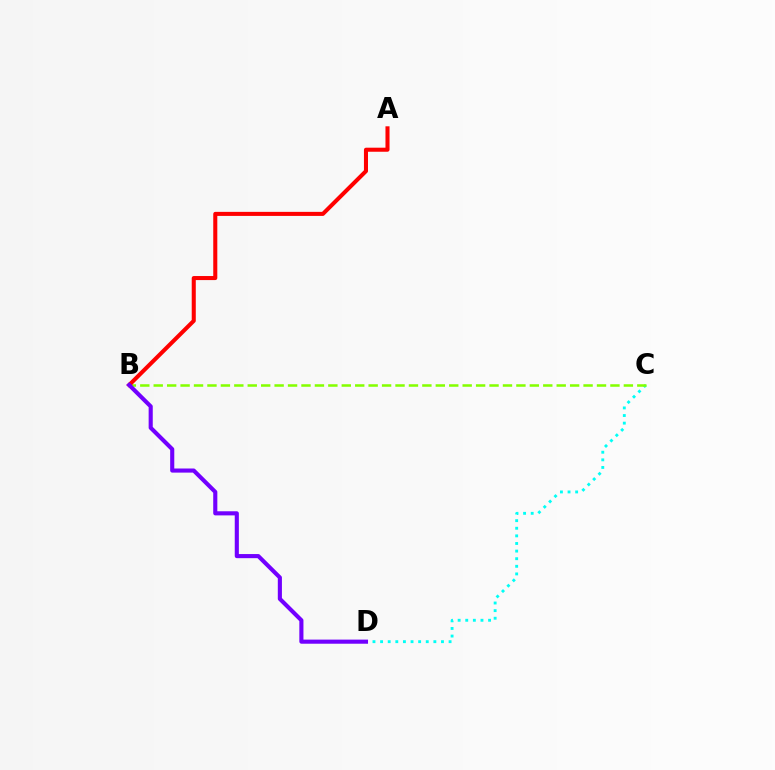{('C', 'D'): [{'color': '#00fff6', 'line_style': 'dotted', 'thickness': 2.07}], ('B', 'C'): [{'color': '#84ff00', 'line_style': 'dashed', 'thickness': 1.82}], ('A', 'B'): [{'color': '#ff0000', 'line_style': 'solid', 'thickness': 2.92}], ('B', 'D'): [{'color': '#7200ff', 'line_style': 'solid', 'thickness': 2.96}]}